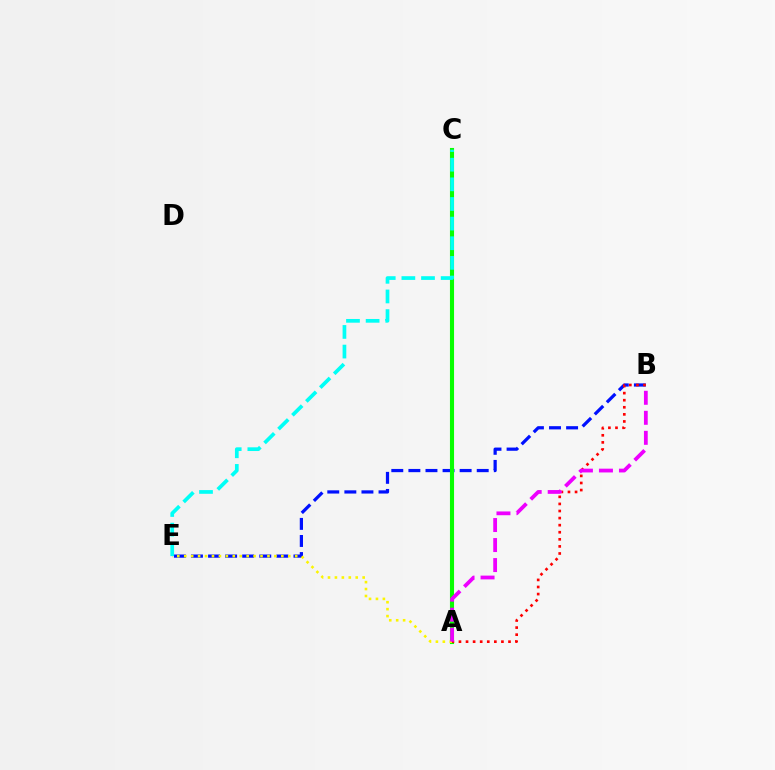{('B', 'E'): [{'color': '#0010ff', 'line_style': 'dashed', 'thickness': 2.32}], ('A', 'C'): [{'color': '#08ff00', 'line_style': 'solid', 'thickness': 2.95}], ('A', 'E'): [{'color': '#fcf500', 'line_style': 'dotted', 'thickness': 1.88}], ('C', 'E'): [{'color': '#00fff6', 'line_style': 'dashed', 'thickness': 2.67}], ('A', 'B'): [{'color': '#ff0000', 'line_style': 'dotted', 'thickness': 1.92}, {'color': '#ee00ff', 'line_style': 'dashed', 'thickness': 2.72}]}